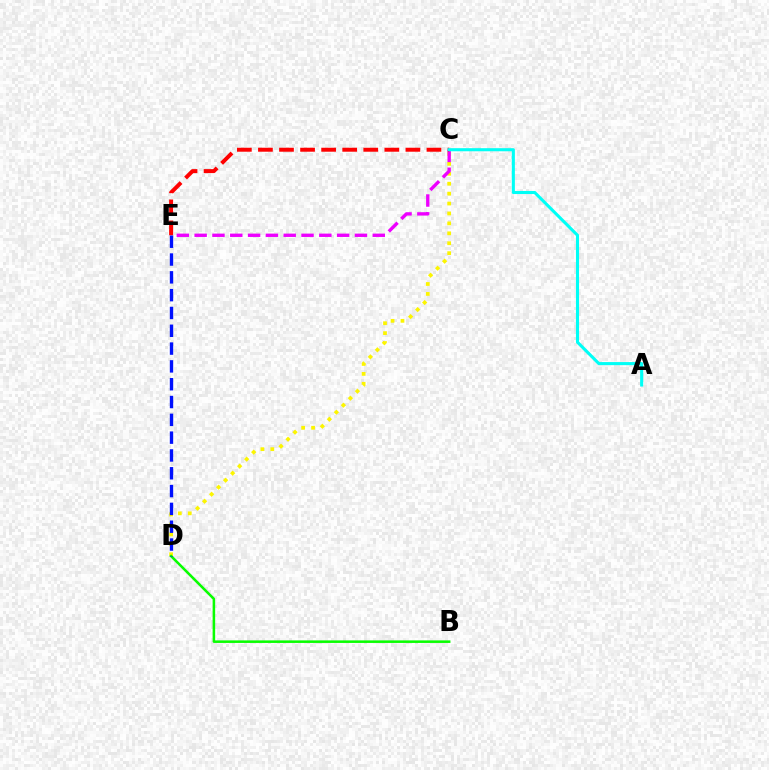{('C', 'D'): [{'color': '#fcf500', 'line_style': 'dotted', 'thickness': 2.7}], ('C', 'E'): [{'color': '#ee00ff', 'line_style': 'dashed', 'thickness': 2.42}, {'color': '#ff0000', 'line_style': 'dashed', 'thickness': 2.86}], ('B', 'D'): [{'color': '#08ff00', 'line_style': 'solid', 'thickness': 1.83}], ('D', 'E'): [{'color': '#0010ff', 'line_style': 'dashed', 'thickness': 2.42}], ('A', 'C'): [{'color': '#00fff6', 'line_style': 'solid', 'thickness': 2.22}]}